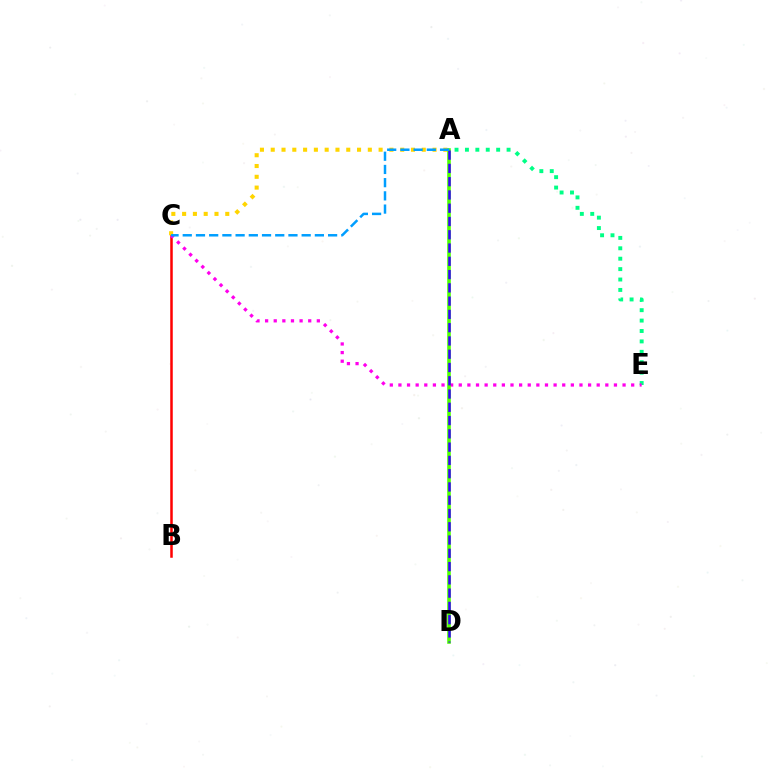{('A', 'E'): [{'color': '#00ff86', 'line_style': 'dotted', 'thickness': 2.83}], ('B', 'C'): [{'color': '#ff0000', 'line_style': 'solid', 'thickness': 1.81}], ('C', 'E'): [{'color': '#ff00ed', 'line_style': 'dotted', 'thickness': 2.34}], ('A', 'C'): [{'color': '#ffd500', 'line_style': 'dotted', 'thickness': 2.93}, {'color': '#009eff', 'line_style': 'dashed', 'thickness': 1.79}], ('A', 'D'): [{'color': '#4fff00', 'line_style': 'solid', 'thickness': 2.58}, {'color': '#3700ff', 'line_style': 'dashed', 'thickness': 1.8}]}